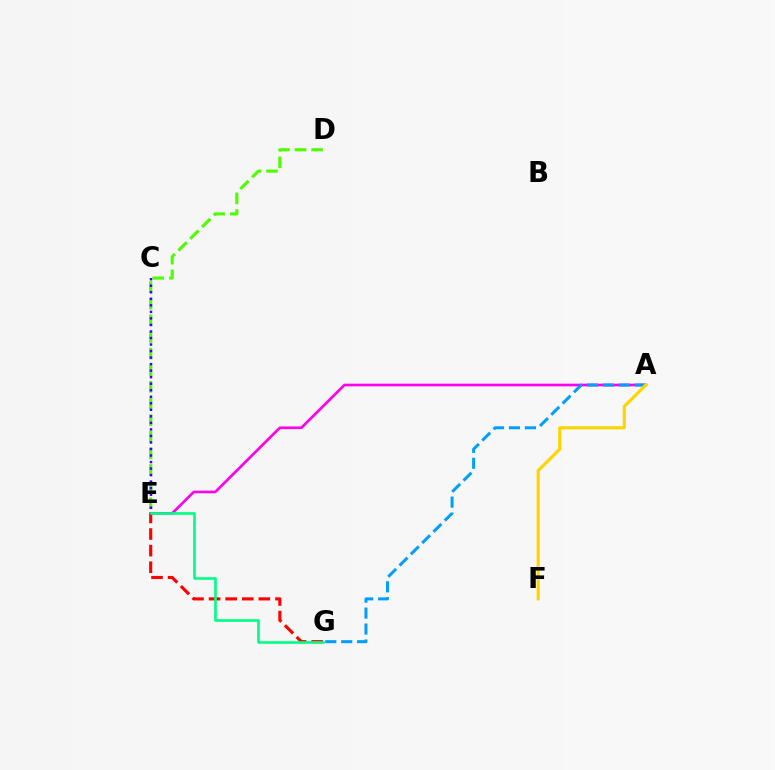{('A', 'E'): [{'color': '#ff00ed', 'line_style': 'solid', 'thickness': 1.92}], ('D', 'E'): [{'color': '#4fff00', 'line_style': 'dashed', 'thickness': 2.26}], ('E', 'G'): [{'color': '#ff0000', 'line_style': 'dashed', 'thickness': 2.25}, {'color': '#00ff86', 'line_style': 'solid', 'thickness': 1.91}], ('A', 'G'): [{'color': '#009eff', 'line_style': 'dashed', 'thickness': 2.17}], ('A', 'F'): [{'color': '#ffd500', 'line_style': 'solid', 'thickness': 2.26}], ('C', 'E'): [{'color': '#3700ff', 'line_style': 'dotted', 'thickness': 1.77}]}